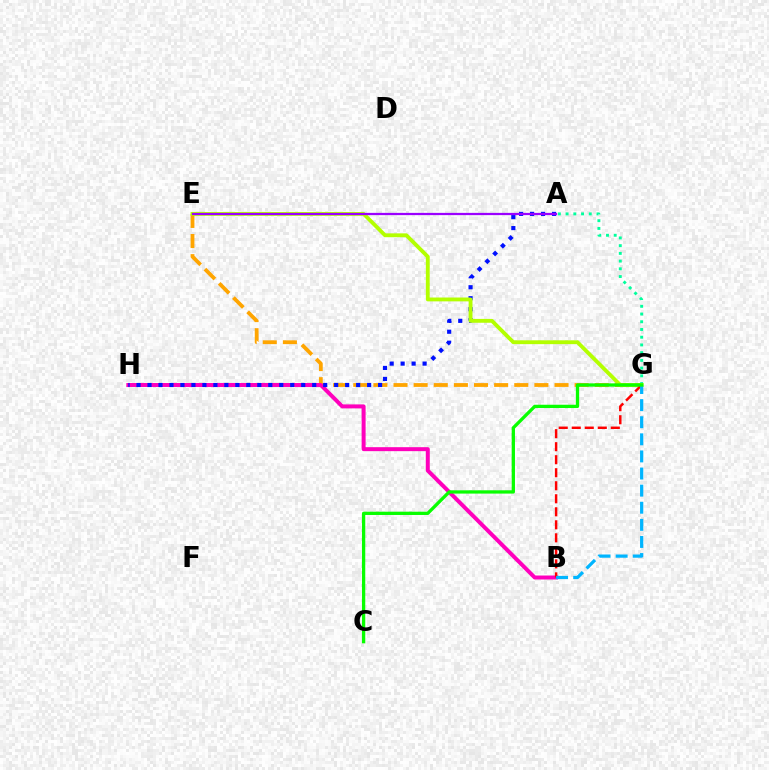{('E', 'G'): [{'color': '#ffa500', 'line_style': 'dashed', 'thickness': 2.73}, {'color': '#b3ff00', 'line_style': 'solid', 'thickness': 2.77}], ('B', 'H'): [{'color': '#ff00bd', 'line_style': 'solid', 'thickness': 2.86}], ('A', 'H'): [{'color': '#0010ff', 'line_style': 'dotted', 'thickness': 2.98}], ('A', 'G'): [{'color': '#00ff9d', 'line_style': 'dotted', 'thickness': 2.1}], ('B', 'G'): [{'color': '#ff0000', 'line_style': 'dashed', 'thickness': 1.77}, {'color': '#00b5ff', 'line_style': 'dashed', 'thickness': 2.32}], ('A', 'E'): [{'color': '#9b00ff', 'line_style': 'solid', 'thickness': 1.62}], ('C', 'G'): [{'color': '#08ff00', 'line_style': 'solid', 'thickness': 2.37}]}